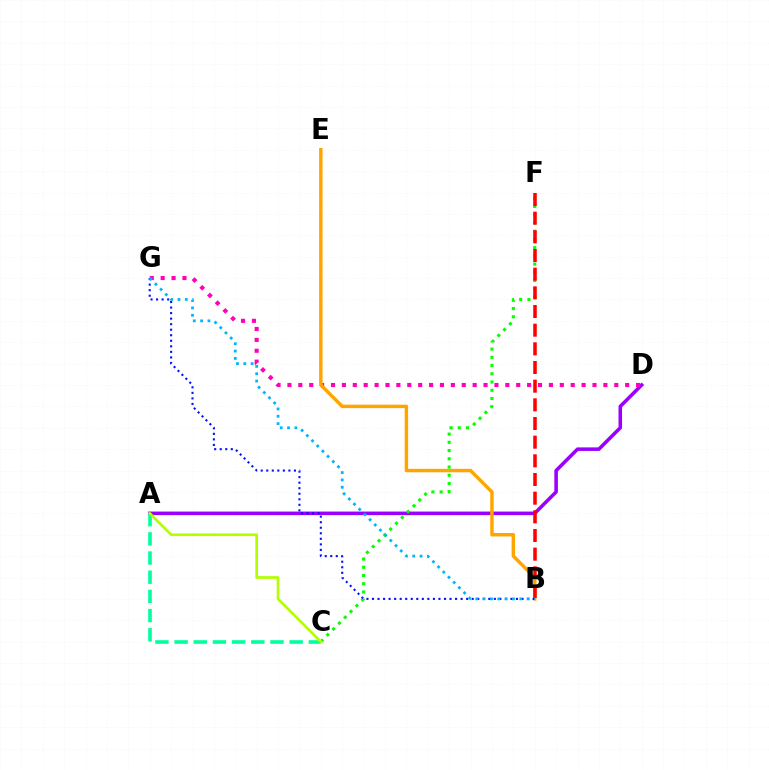{('A', 'D'): [{'color': '#9b00ff', 'line_style': 'solid', 'thickness': 2.55}], ('D', 'G'): [{'color': '#ff00bd', 'line_style': 'dotted', 'thickness': 2.96}], ('B', 'E'): [{'color': '#ffa500', 'line_style': 'solid', 'thickness': 2.48}], ('C', 'F'): [{'color': '#08ff00', 'line_style': 'dotted', 'thickness': 2.24}], ('B', 'G'): [{'color': '#0010ff', 'line_style': 'dotted', 'thickness': 1.5}, {'color': '#00b5ff', 'line_style': 'dotted', 'thickness': 1.99}], ('B', 'F'): [{'color': '#ff0000', 'line_style': 'dashed', 'thickness': 2.54}], ('A', 'C'): [{'color': '#00ff9d', 'line_style': 'dashed', 'thickness': 2.61}, {'color': '#b3ff00', 'line_style': 'solid', 'thickness': 1.95}]}